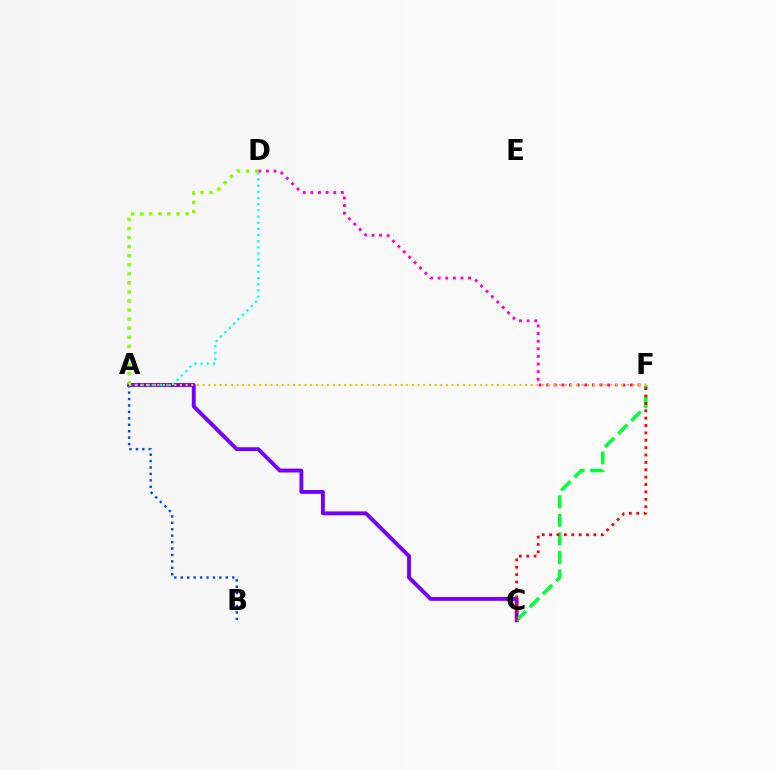{('A', 'C'): [{'color': '#7200ff', 'line_style': 'solid', 'thickness': 2.79}], ('A', 'D'): [{'color': '#00fff6', 'line_style': 'dotted', 'thickness': 1.67}, {'color': '#84ff00', 'line_style': 'dotted', 'thickness': 2.46}], ('C', 'F'): [{'color': '#00ff39', 'line_style': 'dashed', 'thickness': 2.52}, {'color': '#ff0000', 'line_style': 'dotted', 'thickness': 2.01}], ('A', 'B'): [{'color': '#004bff', 'line_style': 'dotted', 'thickness': 1.75}], ('D', 'F'): [{'color': '#ff00cf', 'line_style': 'dotted', 'thickness': 2.07}], ('A', 'F'): [{'color': '#ffbd00', 'line_style': 'dotted', 'thickness': 1.54}]}